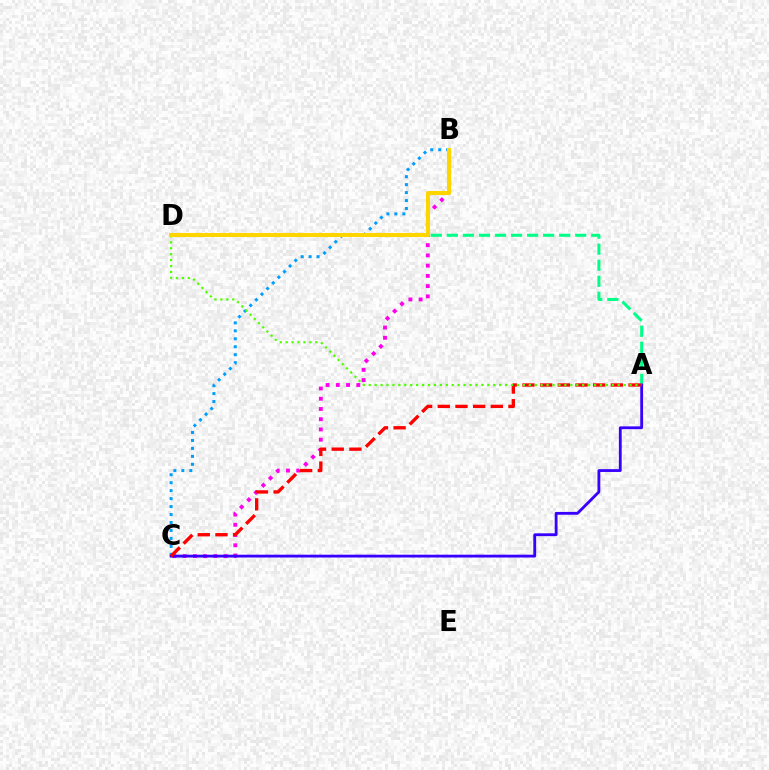{('B', 'C'): [{'color': '#009eff', 'line_style': 'dotted', 'thickness': 2.16}, {'color': '#ff00ed', 'line_style': 'dotted', 'thickness': 2.78}], ('A', 'D'): [{'color': '#00ff86', 'line_style': 'dashed', 'thickness': 2.18}, {'color': '#4fff00', 'line_style': 'dotted', 'thickness': 1.61}], ('A', 'C'): [{'color': '#3700ff', 'line_style': 'solid', 'thickness': 2.03}, {'color': '#ff0000', 'line_style': 'dashed', 'thickness': 2.4}], ('B', 'D'): [{'color': '#ffd500', 'line_style': 'solid', 'thickness': 2.92}]}